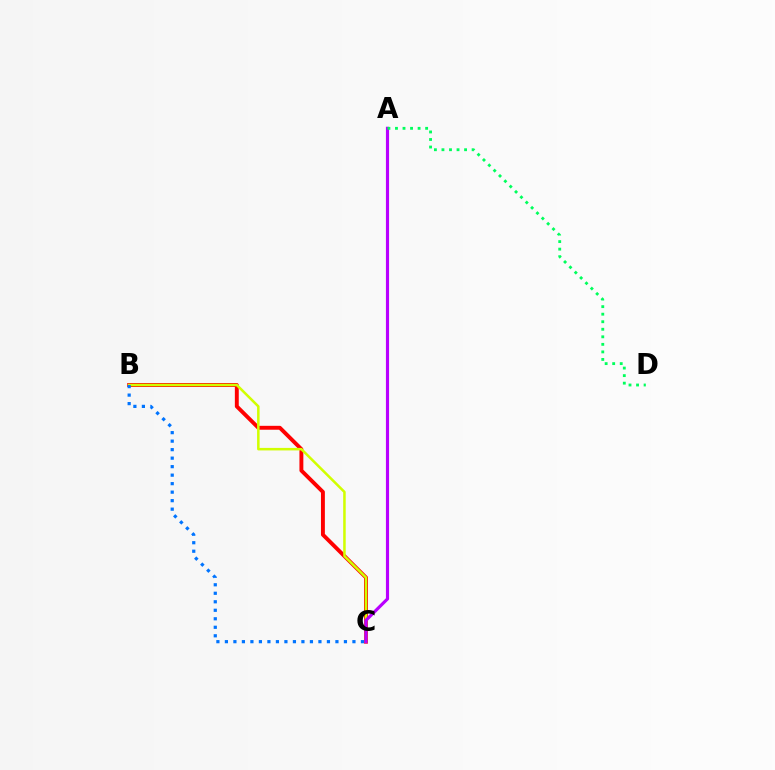{('B', 'C'): [{'color': '#ff0000', 'line_style': 'solid', 'thickness': 2.81}, {'color': '#d1ff00', 'line_style': 'solid', 'thickness': 1.81}, {'color': '#0074ff', 'line_style': 'dotted', 'thickness': 2.31}], ('A', 'C'): [{'color': '#b900ff', 'line_style': 'solid', 'thickness': 2.27}], ('A', 'D'): [{'color': '#00ff5c', 'line_style': 'dotted', 'thickness': 2.05}]}